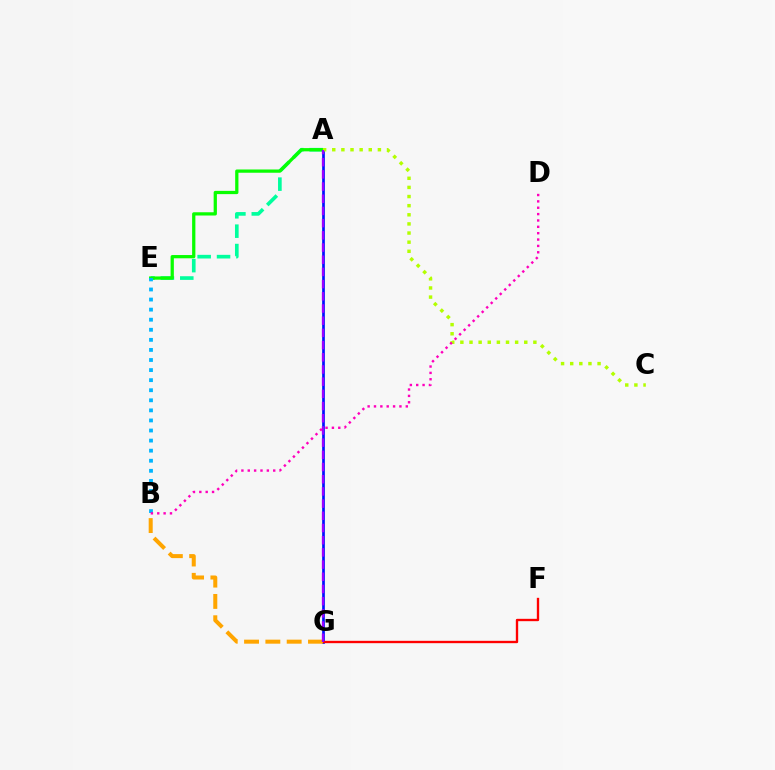{('A', 'G'): [{'color': '#0010ff', 'line_style': 'solid', 'thickness': 1.94}, {'color': '#9b00ff', 'line_style': 'dashed', 'thickness': 1.66}], ('F', 'G'): [{'color': '#ff0000', 'line_style': 'solid', 'thickness': 1.69}], ('A', 'E'): [{'color': '#00ff9d', 'line_style': 'dashed', 'thickness': 2.63}, {'color': '#08ff00', 'line_style': 'solid', 'thickness': 2.34}], ('A', 'C'): [{'color': '#b3ff00', 'line_style': 'dotted', 'thickness': 2.48}], ('B', 'E'): [{'color': '#00b5ff', 'line_style': 'dotted', 'thickness': 2.74}], ('B', 'G'): [{'color': '#ffa500', 'line_style': 'dashed', 'thickness': 2.9}], ('B', 'D'): [{'color': '#ff00bd', 'line_style': 'dotted', 'thickness': 1.73}]}